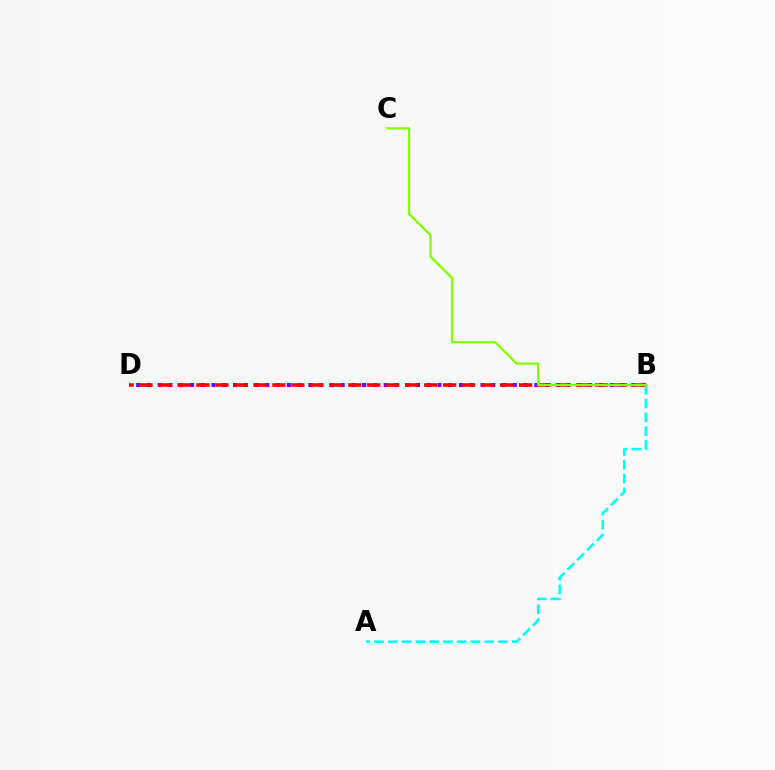{('B', 'D'): [{'color': '#7200ff', 'line_style': 'dotted', 'thickness': 2.92}, {'color': '#ff0000', 'line_style': 'dashed', 'thickness': 2.58}], ('A', 'B'): [{'color': '#00fff6', 'line_style': 'dashed', 'thickness': 1.87}], ('B', 'C'): [{'color': '#84ff00', 'line_style': 'solid', 'thickness': 1.64}]}